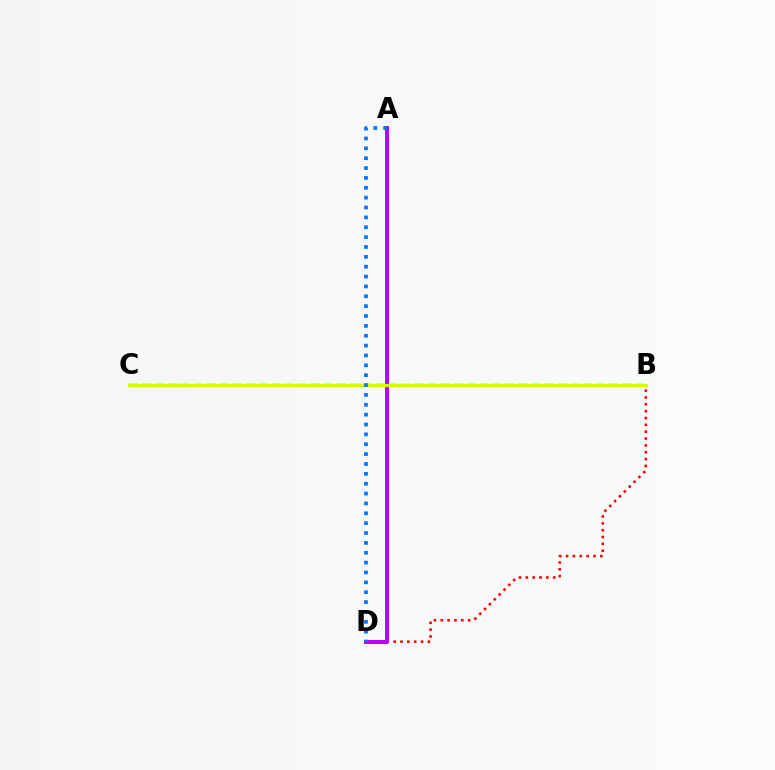{('B', 'D'): [{'color': '#ff0000', 'line_style': 'dotted', 'thickness': 1.86}], ('B', 'C'): [{'color': '#00ff5c', 'line_style': 'dashed', 'thickness': 1.76}, {'color': '#d1ff00', 'line_style': 'solid', 'thickness': 2.26}], ('A', 'D'): [{'color': '#b900ff', 'line_style': 'solid', 'thickness': 2.88}, {'color': '#0074ff', 'line_style': 'dotted', 'thickness': 2.68}]}